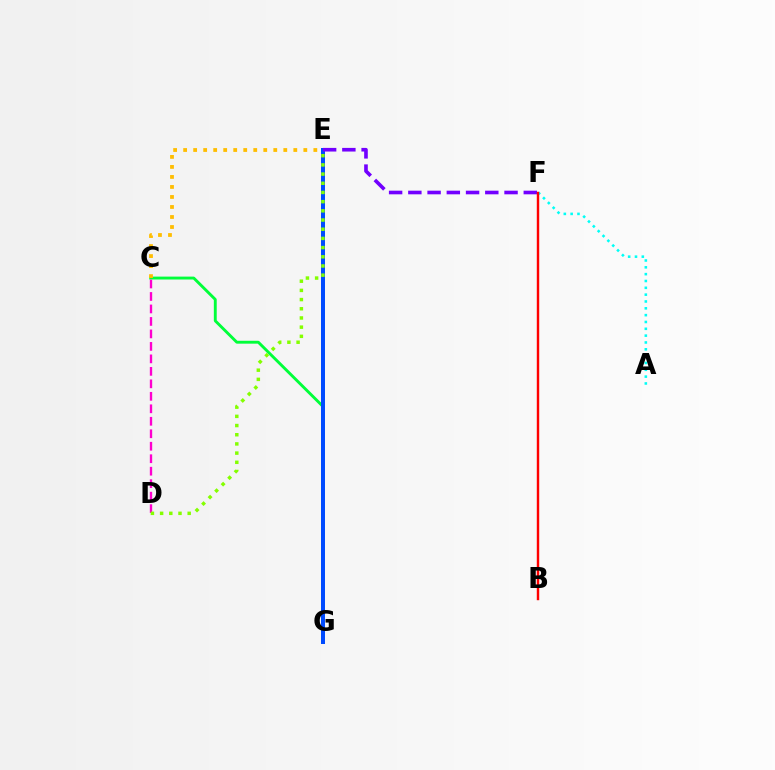{('C', 'G'): [{'color': '#00ff39', 'line_style': 'solid', 'thickness': 2.08}], ('E', 'G'): [{'color': '#004bff', 'line_style': 'solid', 'thickness': 2.88}], ('E', 'F'): [{'color': '#7200ff', 'line_style': 'dashed', 'thickness': 2.61}], ('C', 'D'): [{'color': '#ff00cf', 'line_style': 'dashed', 'thickness': 1.7}], ('A', 'F'): [{'color': '#00fff6', 'line_style': 'dotted', 'thickness': 1.86}], ('C', 'E'): [{'color': '#ffbd00', 'line_style': 'dotted', 'thickness': 2.72}], ('D', 'E'): [{'color': '#84ff00', 'line_style': 'dotted', 'thickness': 2.5}], ('B', 'F'): [{'color': '#ff0000', 'line_style': 'solid', 'thickness': 1.75}]}